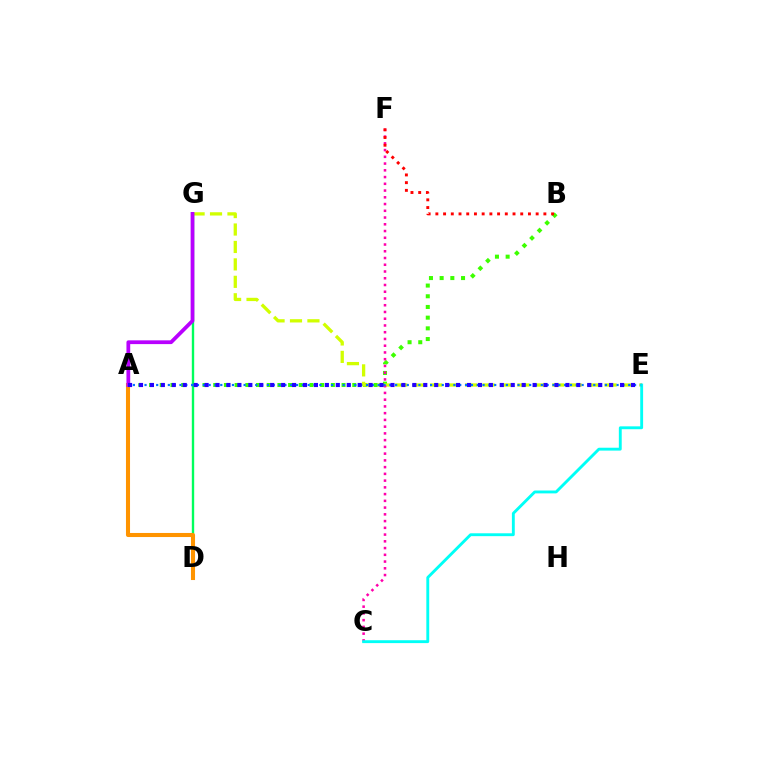{('A', 'B'): [{'color': '#3dff00', 'line_style': 'dotted', 'thickness': 2.91}], ('E', 'G'): [{'color': '#d1ff00', 'line_style': 'dashed', 'thickness': 2.37}], ('D', 'G'): [{'color': '#00ff5c', 'line_style': 'solid', 'thickness': 1.71}], ('C', 'F'): [{'color': '#ff00ac', 'line_style': 'dotted', 'thickness': 1.83}], ('B', 'F'): [{'color': '#ff0000', 'line_style': 'dotted', 'thickness': 2.1}], ('A', 'D'): [{'color': '#ff9400', 'line_style': 'solid', 'thickness': 2.93}], ('A', 'E'): [{'color': '#0074ff', 'line_style': 'dotted', 'thickness': 1.58}, {'color': '#2500ff', 'line_style': 'dotted', 'thickness': 2.97}], ('A', 'G'): [{'color': '#b900ff', 'line_style': 'solid', 'thickness': 2.71}], ('C', 'E'): [{'color': '#00fff6', 'line_style': 'solid', 'thickness': 2.07}]}